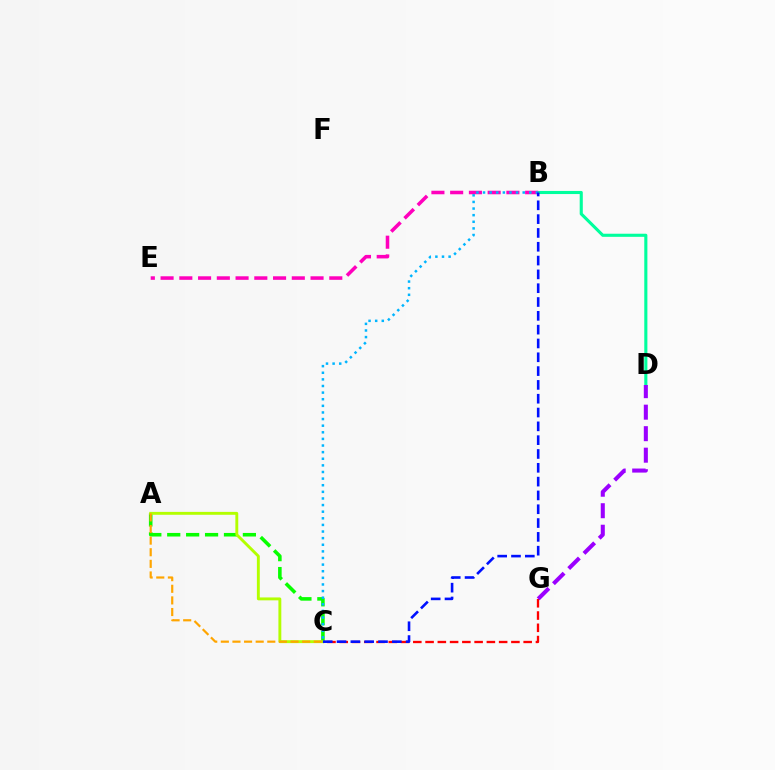{('B', 'D'): [{'color': '#00ff9d', 'line_style': 'solid', 'thickness': 2.23}], ('B', 'E'): [{'color': '#ff00bd', 'line_style': 'dashed', 'thickness': 2.55}], ('C', 'G'): [{'color': '#ff0000', 'line_style': 'dashed', 'thickness': 1.67}], ('A', 'C'): [{'color': '#08ff00', 'line_style': 'dashed', 'thickness': 2.57}, {'color': '#b3ff00', 'line_style': 'solid', 'thickness': 2.08}, {'color': '#ffa500', 'line_style': 'dashed', 'thickness': 1.58}], ('D', 'G'): [{'color': '#9b00ff', 'line_style': 'dashed', 'thickness': 2.92}], ('B', 'C'): [{'color': '#00b5ff', 'line_style': 'dotted', 'thickness': 1.8}, {'color': '#0010ff', 'line_style': 'dashed', 'thickness': 1.88}]}